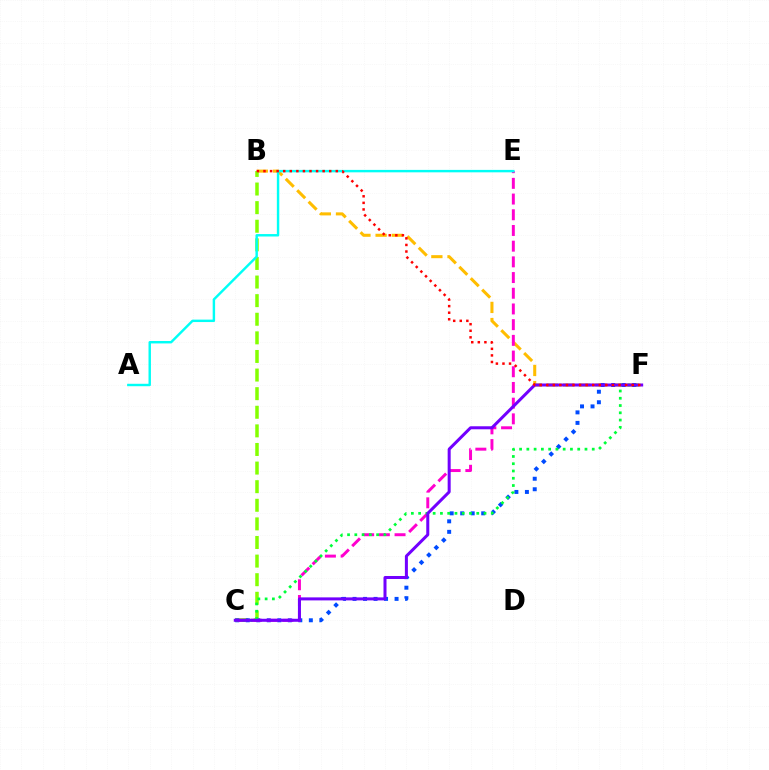{('B', 'F'): [{'color': '#ffbd00', 'line_style': 'dashed', 'thickness': 2.19}, {'color': '#ff0000', 'line_style': 'dotted', 'thickness': 1.79}], ('B', 'C'): [{'color': '#84ff00', 'line_style': 'dashed', 'thickness': 2.53}], ('C', 'F'): [{'color': '#004bff', 'line_style': 'dotted', 'thickness': 2.86}, {'color': '#00ff39', 'line_style': 'dotted', 'thickness': 1.97}, {'color': '#7200ff', 'line_style': 'solid', 'thickness': 2.17}], ('C', 'E'): [{'color': '#ff00cf', 'line_style': 'dashed', 'thickness': 2.13}], ('A', 'E'): [{'color': '#00fff6', 'line_style': 'solid', 'thickness': 1.75}]}